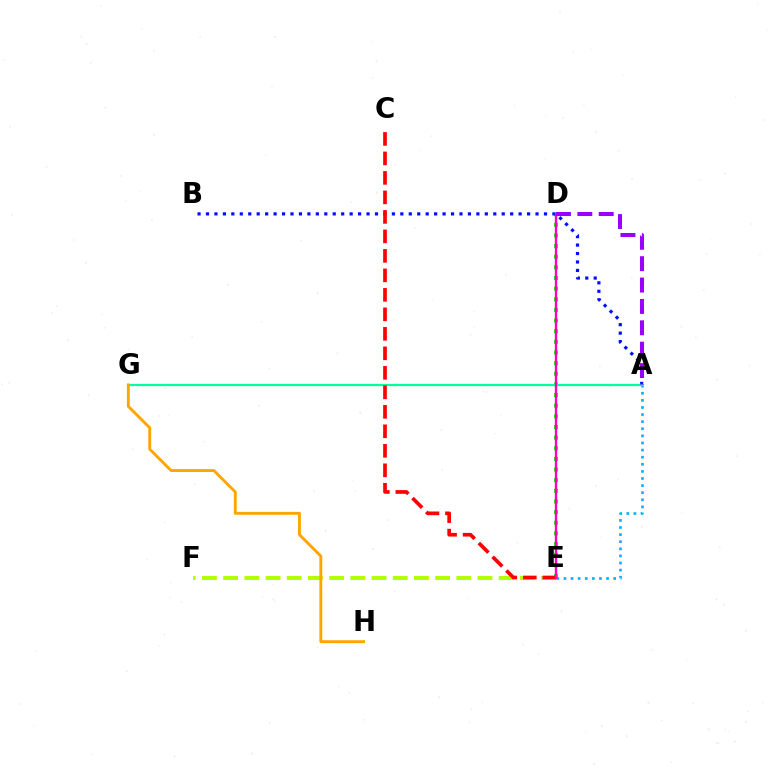{('D', 'E'): [{'color': '#08ff00', 'line_style': 'dotted', 'thickness': 2.89}, {'color': '#ff00bd', 'line_style': 'solid', 'thickness': 1.69}], ('A', 'B'): [{'color': '#0010ff', 'line_style': 'dotted', 'thickness': 2.3}], ('E', 'F'): [{'color': '#b3ff00', 'line_style': 'dashed', 'thickness': 2.88}], ('A', 'G'): [{'color': '#00ff9d', 'line_style': 'solid', 'thickness': 1.6}], ('A', 'E'): [{'color': '#00b5ff', 'line_style': 'dotted', 'thickness': 1.93}], ('C', 'E'): [{'color': '#ff0000', 'line_style': 'dashed', 'thickness': 2.65}], ('A', 'D'): [{'color': '#9b00ff', 'line_style': 'dashed', 'thickness': 2.9}], ('G', 'H'): [{'color': '#ffa500', 'line_style': 'solid', 'thickness': 2.08}]}